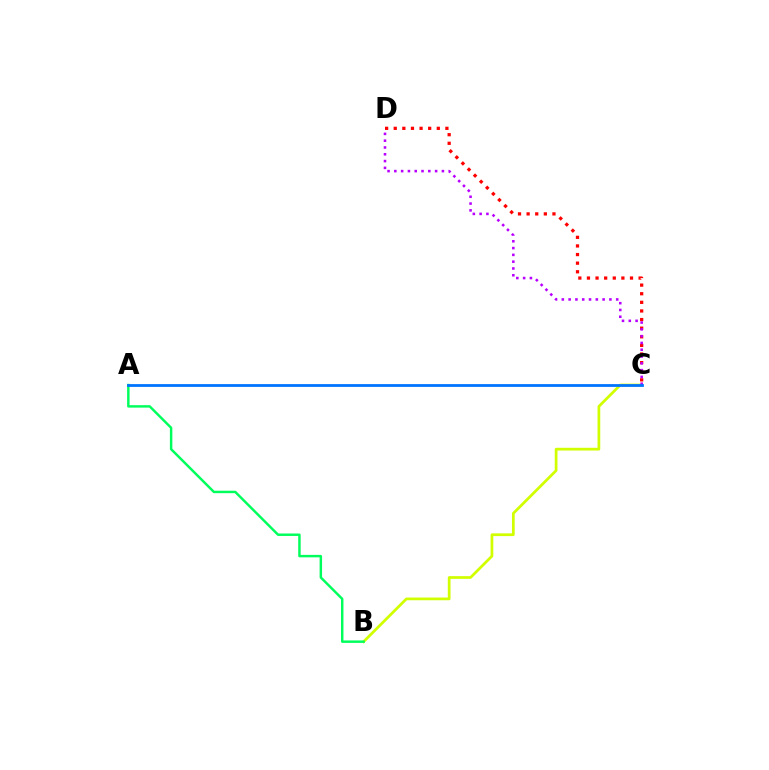{('C', 'D'): [{'color': '#ff0000', 'line_style': 'dotted', 'thickness': 2.34}, {'color': '#b900ff', 'line_style': 'dotted', 'thickness': 1.85}], ('B', 'C'): [{'color': '#d1ff00', 'line_style': 'solid', 'thickness': 1.97}], ('A', 'B'): [{'color': '#00ff5c', 'line_style': 'solid', 'thickness': 1.77}], ('A', 'C'): [{'color': '#0074ff', 'line_style': 'solid', 'thickness': 2.01}]}